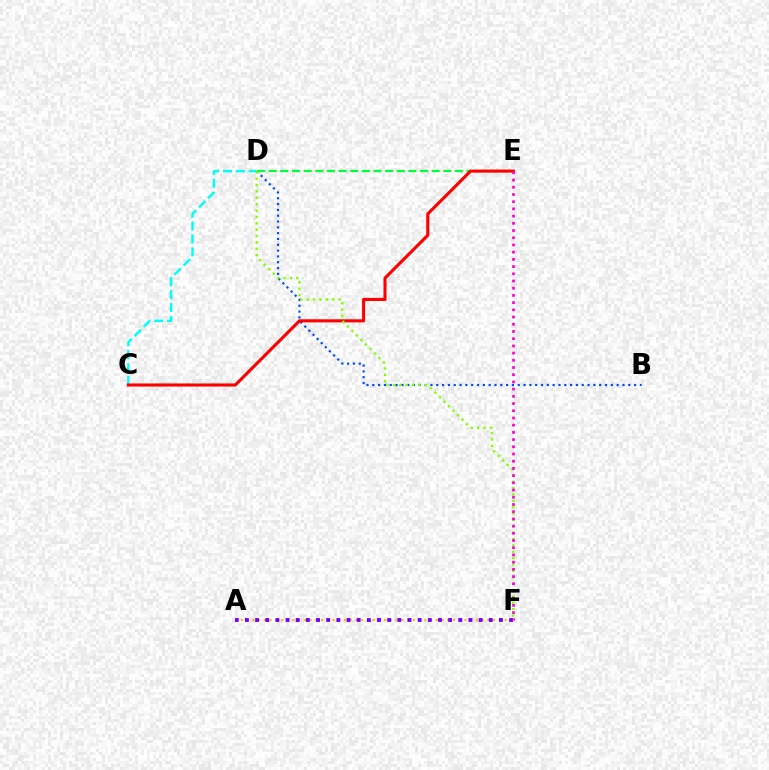{('C', 'D'): [{'color': '#00fff6', 'line_style': 'dashed', 'thickness': 1.75}], ('A', 'F'): [{'color': '#ffbd00', 'line_style': 'dotted', 'thickness': 1.56}, {'color': '#7200ff', 'line_style': 'dotted', 'thickness': 2.76}], ('B', 'D'): [{'color': '#004bff', 'line_style': 'dotted', 'thickness': 1.58}], ('D', 'E'): [{'color': '#00ff39', 'line_style': 'dashed', 'thickness': 1.58}], ('C', 'E'): [{'color': '#ff0000', 'line_style': 'solid', 'thickness': 2.23}], ('D', 'F'): [{'color': '#84ff00', 'line_style': 'dotted', 'thickness': 1.73}], ('E', 'F'): [{'color': '#ff00cf', 'line_style': 'dotted', 'thickness': 1.96}]}